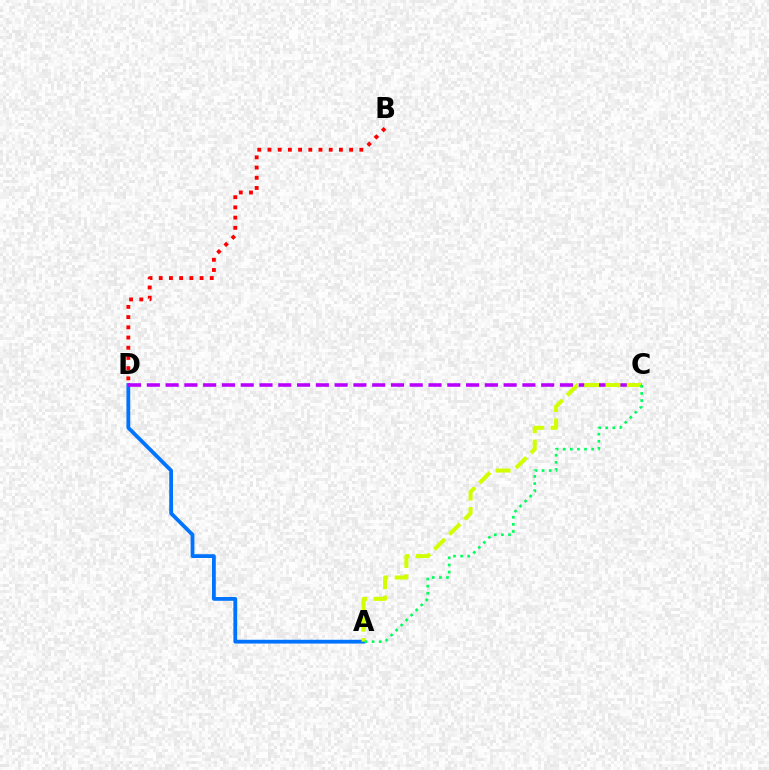{('A', 'D'): [{'color': '#0074ff', 'line_style': 'solid', 'thickness': 2.73}], ('C', 'D'): [{'color': '#b900ff', 'line_style': 'dashed', 'thickness': 2.55}], ('B', 'D'): [{'color': '#ff0000', 'line_style': 'dotted', 'thickness': 2.77}], ('A', 'C'): [{'color': '#d1ff00', 'line_style': 'dashed', 'thickness': 2.89}, {'color': '#00ff5c', 'line_style': 'dotted', 'thickness': 1.93}]}